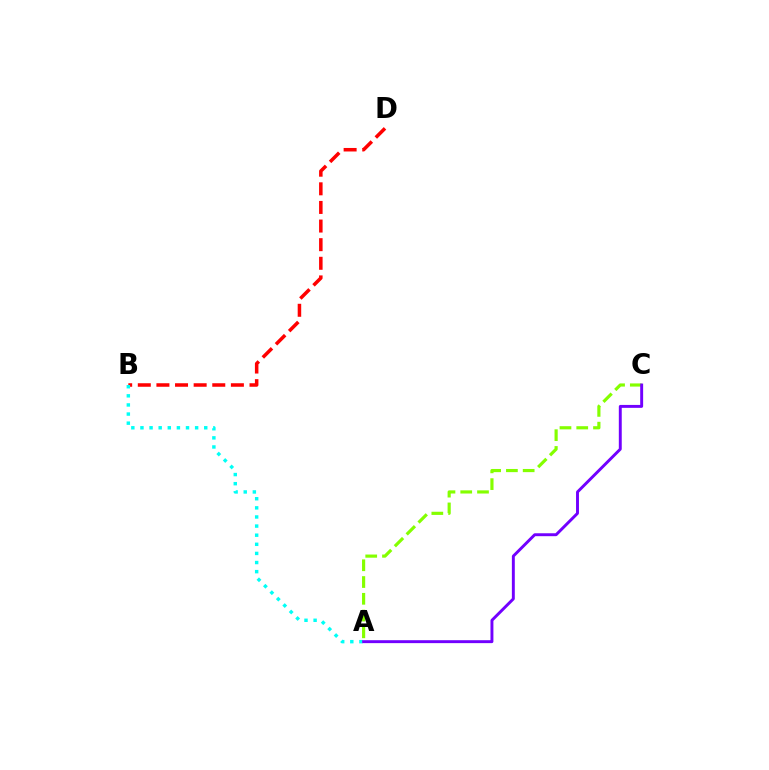{('B', 'D'): [{'color': '#ff0000', 'line_style': 'dashed', 'thickness': 2.53}], ('A', 'B'): [{'color': '#00fff6', 'line_style': 'dotted', 'thickness': 2.48}], ('A', 'C'): [{'color': '#84ff00', 'line_style': 'dashed', 'thickness': 2.28}, {'color': '#7200ff', 'line_style': 'solid', 'thickness': 2.11}]}